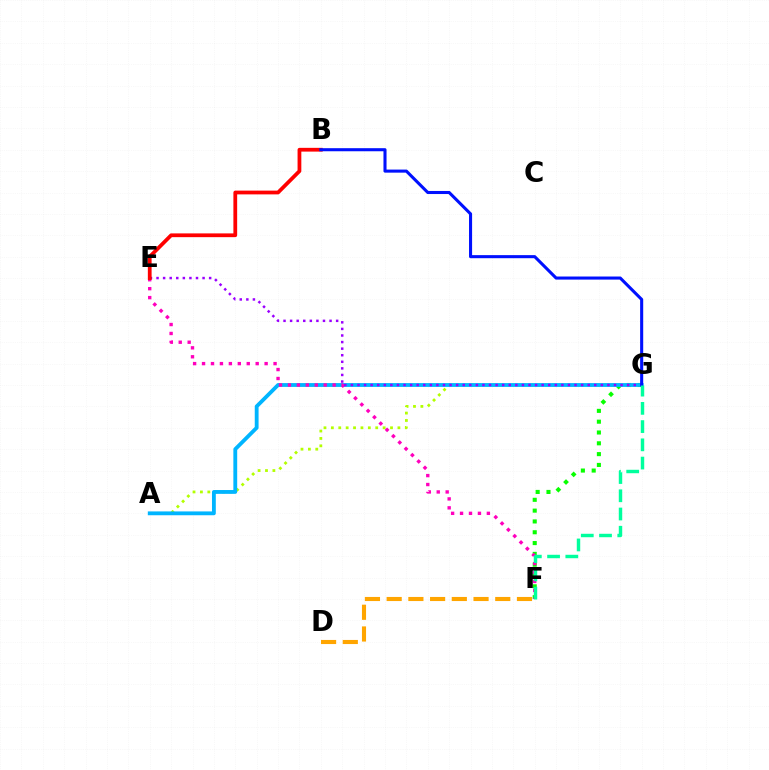{('F', 'G'): [{'color': '#08ff00', 'line_style': 'dotted', 'thickness': 2.94}, {'color': '#00ff9d', 'line_style': 'dashed', 'thickness': 2.48}], ('A', 'G'): [{'color': '#b3ff00', 'line_style': 'dotted', 'thickness': 2.01}, {'color': '#00b5ff', 'line_style': 'solid', 'thickness': 2.75}], ('E', 'F'): [{'color': '#ff00bd', 'line_style': 'dotted', 'thickness': 2.43}], ('D', 'F'): [{'color': '#ffa500', 'line_style': 'dashed', 'thickness': 2.95}], ('E', 'G'): [{'color': '#9b00ff', 'line_style': 'dotted', 'thickness': 1.79}], ('B', 'E'): [{'color': '#ff0000', 'line_style': 'solid', 'thickness': 2.71}], ('B', 'G'): [{'color': '#0010ff', 'line_style': 'solid', 'thickness': 2.21}]}